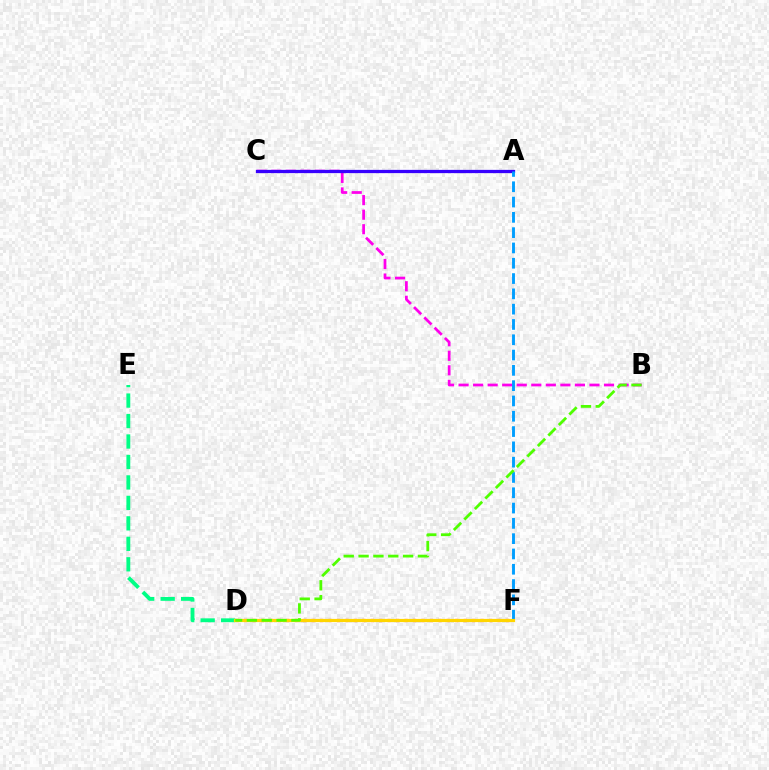{('B', 'C'): [{'color': '#ff00ed', 'line_style': 'dashed', 'thickness': 1.98}], ('A', 'C'): [{'color': '#3700ff', 'line_style': 'solid', 'thickness': 2.35}], ('D', 'E'): [{'color': '#00ff86', 'line_style': 'dashed', 'thickness': 2.78}], ('A', 'F'): [{'color': '#009eff', 'line_style': 'dashed', 'thickness': 2.08}], ('D', 'F'): [{'color': '#ff0000', 'line_style': 'dotted', 'thickness': 2.3}, {'color': '#ffd500', 'line_style': 'solid', 'thickness': 2.29}], ('B', 'D'): [{'color': '#4fff00', 'line_style': 'dashed', 'thickness': 2.02}]}